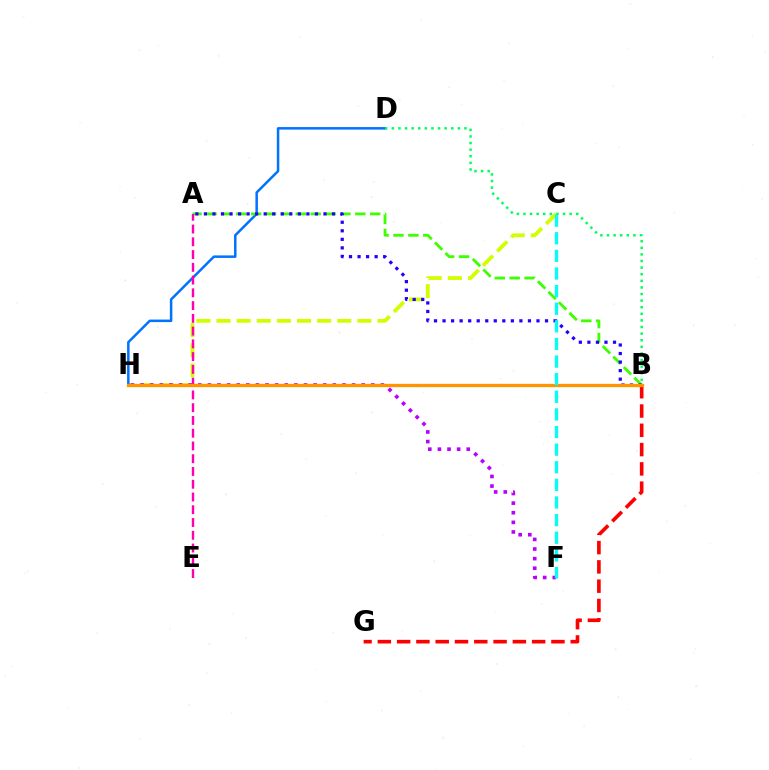{('C', 'H'): [{'color': '#d1ff00', 'line_style': 'dashed', 'thickness': 2.73}], ('D', 'H'): [{'color': '#0074ff', 'line_style': 'solid', 'thickness': 1.81}], ('F', 'H'): [{'color': '#b900ff', 'line_style': 'dotted', 'thickness': 2.61}], ('A', 'B'): [{'color': '#3dff00', 'line_style': 'dashed', 'thickness': 2.02}, {'color': '#2500ff', 'line_style': 'dotted', 'thickness': 2.32}], ('B', 'D'): [{'color': '#00ff5c', 'line_style': 'dotted', 'thickness': 1.79}], ('B', 'G'): [{'color': '#ff0000', 'line_style': 'dashed', 'thickness': 2.62}], ('A', 'E'): [{'color': '#ff00ac', 'line_style': 'dashed', 'thickness': 1.73}], ('B', 'H'): [{'color': '#ff9400', 'line_style': 'solid', 'thickness': 2.38}], ('C', 'F'): [{'color': '#00fff6', 'line_style': 'dashed', 'thickness': 2.39}]}